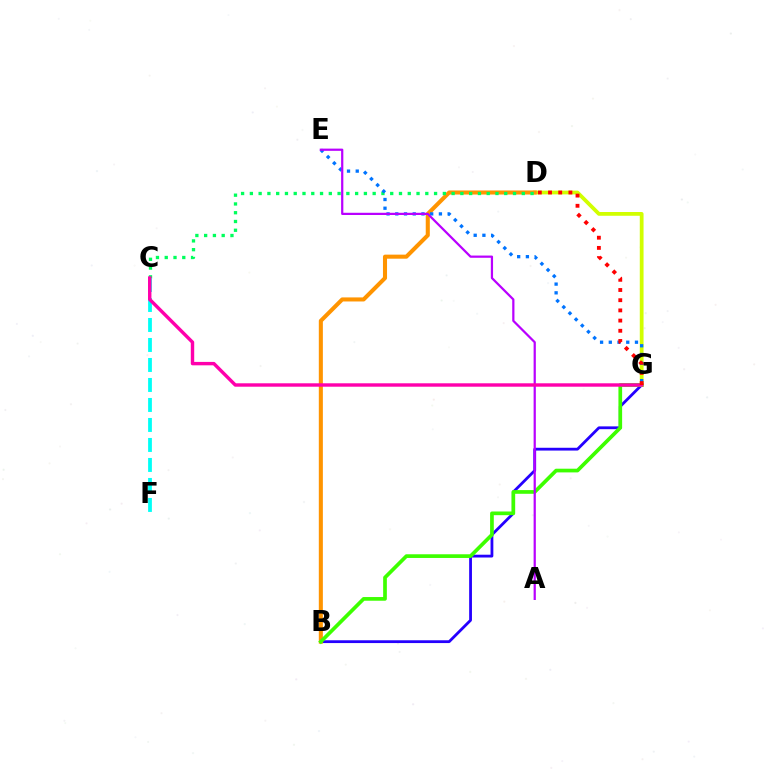{('B', 'G'): [{'color': '#2500ff', 'line_style': 'solid', 'thickness': 2.01}, {'color': '#3dff00', 'line_style': 'solid', 'thickness': 2.66}], ('D', 'G'): [{'color': '#d1ff00', 'line_style': 'solid', 'thickness': 2.71}, {'color': '#ff0000', 'line_style': 'dotted', 'thickness': 2.77}], ('B', 'D'): [{'color': '#ff9400', 'line_style': 'solid', 'thickness': 2.92}], ('C', 'D'): [{'color': '#00ff5c', 'line_style': 'dotted', 'thickness': 2.38}], ('E', 'G'): [{'color': '#0074ff', 'line_style': 'dotted', 'thickness': 2.37}], ('C', 'F'): [{'color': '#00fff6', 'line_style': 'dashed', 'thickness': 2.72}], ('A', 'E'): [{'color': '#b900ff', 'line_style': 'solid', 'thickness': 1.6}], ('C', 'G'): [{'color': '#ff00ac', 'line_style': 'solid', 'thickness': 2.46}]}